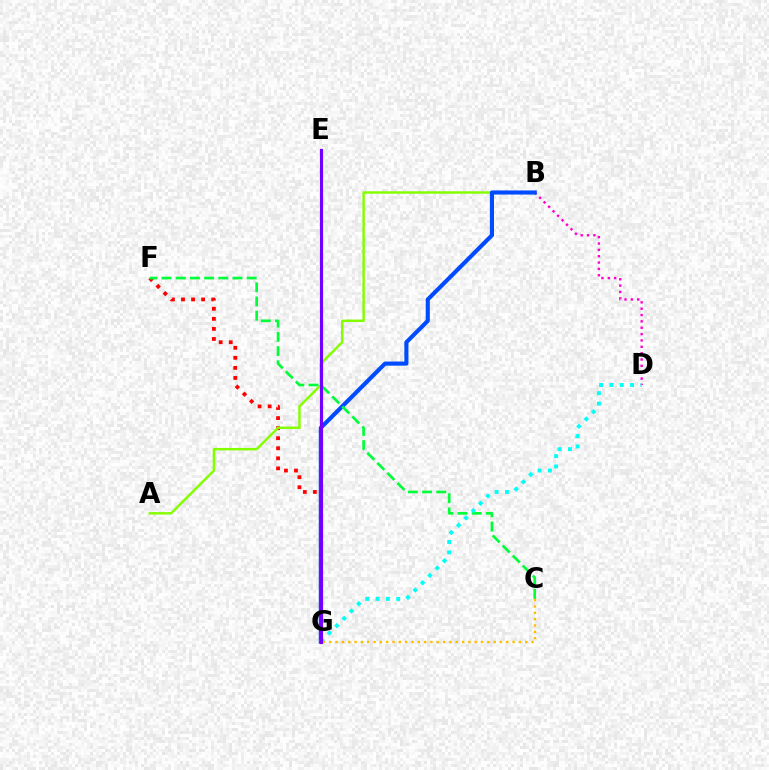{('F', 'G'): [{'color': '#ff0000', 'line_style': 'dotted', 'thickness': 2.73}], ('A', 'B'): [{'color': '#84ff00', 'line_style': 'solid', 'thickness': 1.77}], ('B', 'D'): [{'color': '#ff00cf', 'line_style': 'dotted', 'thickness': 1.73}], ('B', 'G'): [{'color': '#004bff', 'line_style': 'solid', 'thickness': 2.97}], ('C', 'F'): [{'color': '#00ff39', 'line_style': 'dashed', 'thickness': 1.93}], ('D', 'G'): [{'color': '#00fff6', 'line_style': 'dotted', 'thickness': 2.81}], ('C', 'G'): [{'color': '#ffbd00', 'line_style': 'dotted', 'thickness': 1.72}], ('E', 'G'): [{'color': '#7200ff', 'line_style': 'solid', 'thickness': 2.27}]}